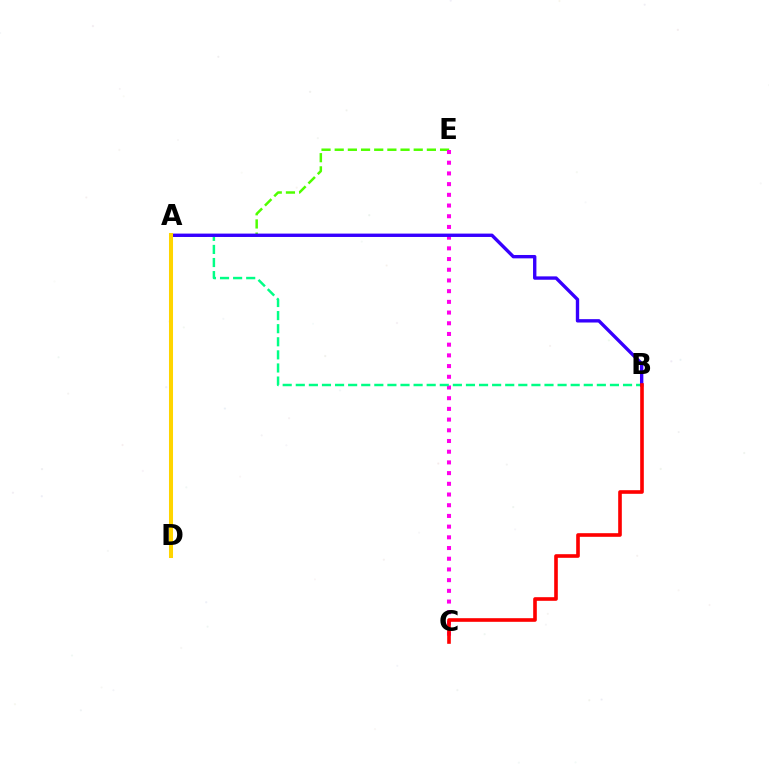{('A', 'E'): [{'color': '#4fff00', 'line_style': 'dashed', 'thickness': 1.79}], ('C', 'E'): [{'color': '#ff00ed', 'line_style': 'dotted', 'thickness': 2.91}], ('A', 'D'): [{'color': '#009eff', 'line_style': 'dotted', 'thickness': 1.57}, {'color': '#ffd500', 'line_style': 'solid', 'thickness': 2.91}], ('A', 'B'): [{'color': '#00ff86', 'line_style': 'dashed', 'thickness': 1.78}, {'color': '#3700ff', 'line_style': 'solid', 'thickness': 2.43}], ('B', 'C'): [{'color': '#ff0000', 'line_style': 'solid', 'thickness': 2.61}]}